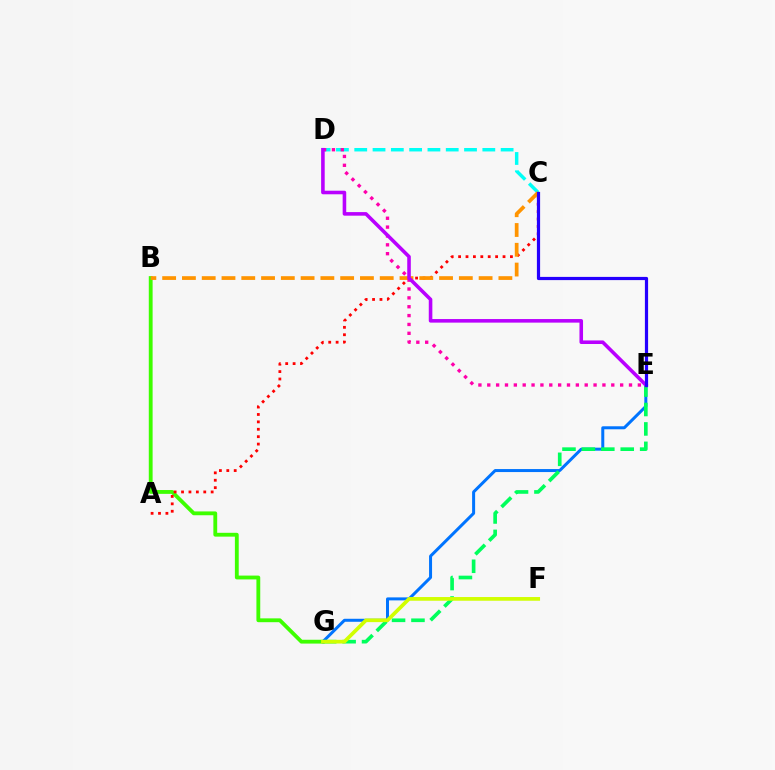{('B', 'G'): [{'color': '#3dff00', 'line_style': 'solid', 'thickness': 2.76}], ('A', 'C'): [{'color': '#ff0000', 'line_style': 'dotted', 'thickness': 2.01}], ('C', 'D'): [{'color': '#00fff6', 'line_style': 'dashed', 'thickness': 2.49}], ('E', 'G'): [{'color': '#0074ff', 'line_style': 'solid', 'thickness': 2.16}, {'color': '#00ff5c', 'line_style': 'dashed', 'thickness': 2.64}], ('B', 'C'): [{'color': '#ff9400', 'line_style': 'dashed', 'thickness': 2.69}], ('F', 'G'): [{'color': '#d1ff00', 'line_style': 'solid', 'thickness': 2.66}], ('D', 'E'): [{'color': '#ff00ac', 'line_style': 'dotted', 'thickness': 2.41}, {'color': '#b900ff', 'line_style': 'solid', 'thickness': 2.57}], ('C', 'E'): [{'color': '#2500ff', 'line_style': 'solid', 'thickness': 2.31}]}